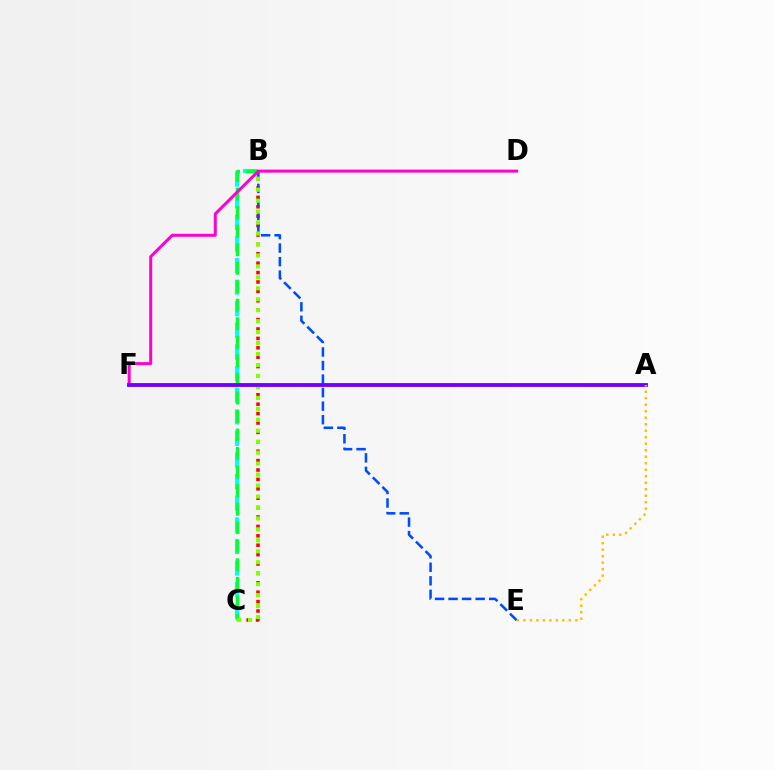{('B', 'C'): [{'color': '#00fff6', 'line_style': 'dashed', 'thickness': 2.94}, {'color': '#ff0000', 'line_style': 'dotted', 'thickness': 2.55}, {'color': '#00ff39', 'line_style': 'dashed', 'thickness': 2.52}, {'color': '#84ff00', 'line_style': 'dotted', 'thickness': 2.98}], ('B', 'E'): [{'color': '#004bff', 'line_style': 'dashed', 'thickness': 1.84}], ('D', 'F'): [{'color': '#ff00cf', 'line_style': 'solid', 'thickness': 2.16}], ('A', 'F'): [{'color': '#7200ff', 'line_style': 'solid', 'thickness': 2.76}], ('A', 'E'): [{'color': '#ffbd00', 'line_style': 'dotted', 'thickness': 1.77}]}